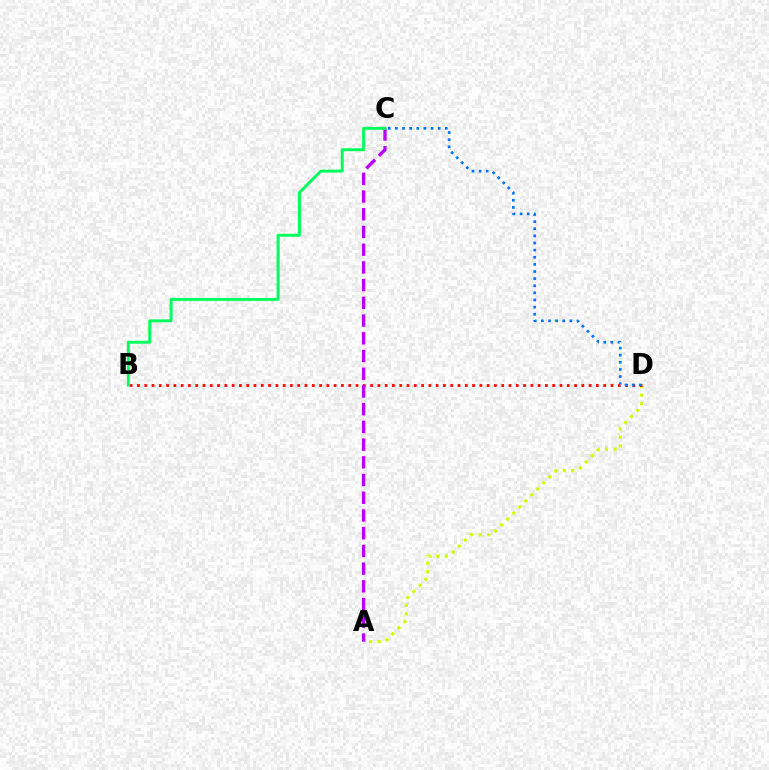{('A', 'D'): [{'color': '#d1ff00', 'line_style': 'dotted', 'thickness': 2.31}], ('B', 'D'): [{'color': '#ff0000', 'line_style': 'dotted', 'thickness': 1.98}], ('C', 'D'): [{'color': '#0074ff', 'line_style': 'dotted', 'thickness': 1.94}], ('A', 'C'): [{'color': '#b900ff', 'line_style': 'dashed', 'thickness': 2.41}], ('B', 'C'): [{'color': '#00ff5c', 'line_style': 'solid', 'thickness': 2.1}]}